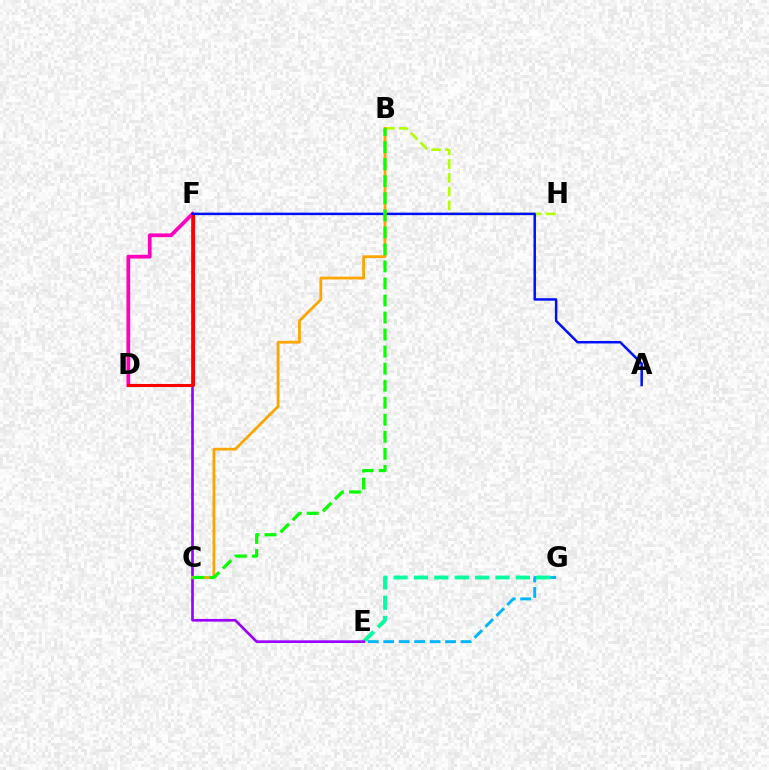{('E', 'G'): [{'color': '#00b5ff', 'line_style': 'dashed', 'thickness': 2.1}, {'color': '#00ff9d', 'line_style': 'dashed', 'thickness': 2.77}], ('D', 'F'): [{'color': '#ff00bd', 'line_style': 'solid', 'thickness': 2.7}, {'color': '#ff0000', 'line_style': 'solid', 'thickness': 2.23}], ('E', 'F'): [{'color': '#9b00ff', 'line_style': 'solid', 'thickness': 1.92}], ('B', 'H'): [{'color': '#b3ff00', 'line_style': 'dashed', 'thickness': 1.87}], ('A', 'F'): [{'color': '#0010ff', 'line_style': 'solid', 'thickness': 1.79}], ('B', 'C'): [{'color': '#ffa500', 'line_style': 'solid', 'thickness': 2.0}, {'color': '#08ff00', 'line_style': 'dashed', 'thickness': 2.31}]}